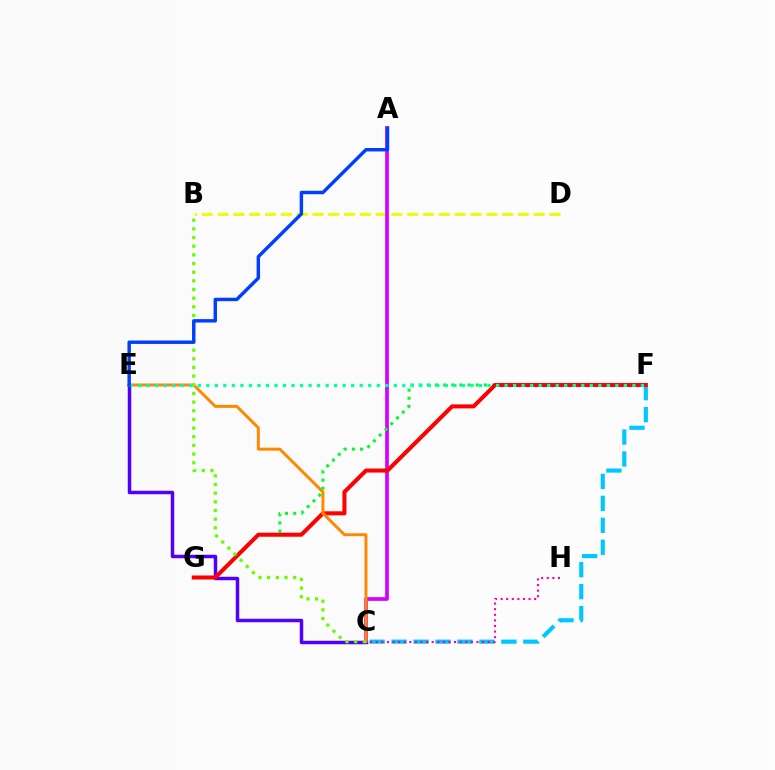{('B', 'D'): [{'color': '#eeff00', 'line_style': 'dashed', 'thickness': 2.15}], ('A', 'C'): [{'color': '#d600ff', 'line_style': 'solid', 'thickness': 2.67}], ('C', 'F'): [{'color': '#00c7ff', 'line_style': 'dashed', 'thickness': 2.98}], ('C', 'H'): [{'color': '#ff00a0', 'line_style': 'dotted', 'thickness': 1.52}], ('F', 'G'): [{'color': '#00ff27', 'line_style': 'dotted', 'thickness': 2.21}, {'color': '#ff0000', 'line_style': 'solid', 'thickness': 2.9}], ('C', 'E'): [{'color': '#4f00ff', 'line_style': 'solid', 'thickness': 2.5}, {'color': '#ff8800', 'line_style': 'solid', 'thickness': 2.13}], ('B', 'C'): [{'color': '#66ff00', 'line_style': 'dotted', 'thickness': 2.35}], ('E', 'F'): [{'color': '#00ffaf', 'line_style': 'dotted', 'thickness': 2.32}], ('A', 'E'): [{'color': '#003fff', 'line_style': 'solid', 'thickness': 2.47}]}